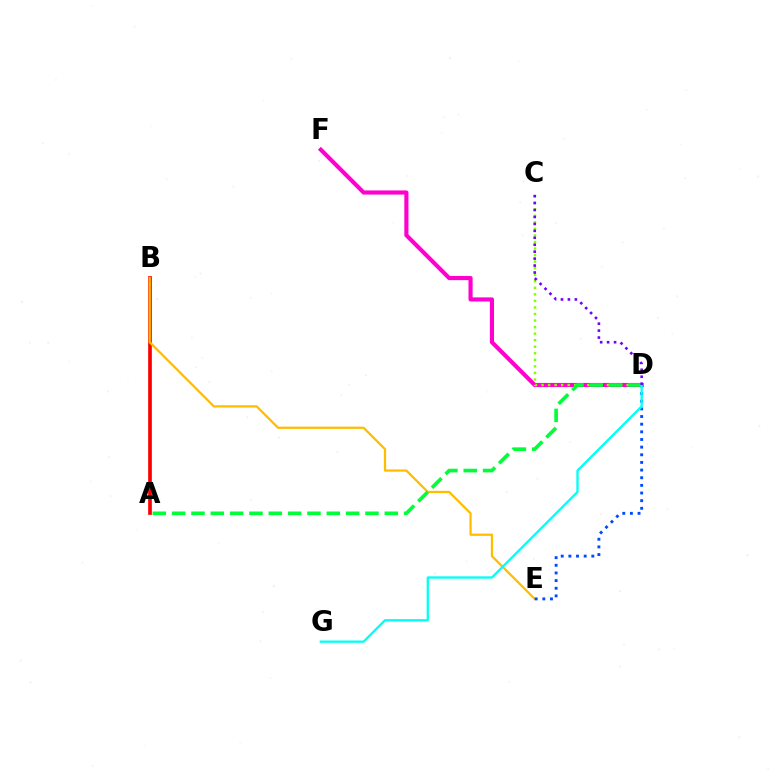{('D', 'F'): [{'color': '#ff00cf', 'line_style': 'solid', 'thickness': 2.98}], ('A', 'B'): [{'color': '#ff0000', 'line_style': 'solid', 'thickness': 2.65}], ('B', 'E'): [{'color': '#ffbd00', 'line_style': 'solid', 'thickness': 1.62}], ('D', 'E'): [{'color': '#004bff', 'line_style': 'dotted', 'thickness': 2.08}], ('C', 'D'): [{'color': '#84ff00', 'line_style': 'dotted', 'thickness': 1.78}, {'color': '#7200ff', 'line_style': 'dotted', 'thickness': 1.89}], ('A', 'D'): [{'color': '#00ff39', 'line_style': 'dashed', 'thickness': 2.63}], ('D', 'G'): [{'color': '#00fff6', 'line_style': 'solid', 'thickness': 1.66}]}